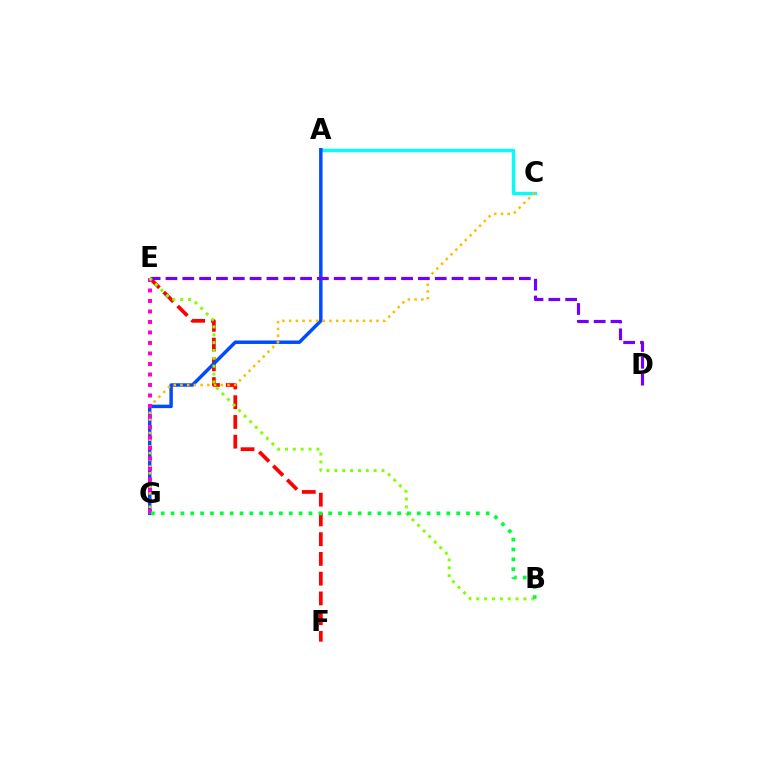{('E', 'F'): [{'color': '#ff0000', 'line_style': 'dashed', 'thickness': 2.68}], ('A', 'C'): [{'color': '#00fff6', 'line_style': 'solid', 'thickness': 2.41}], ('A', 'G'): [{'color': '#004bff', 'line_style': 'solid', 'thickness': 2.49}], ('C', 'G'): [{'color': '#ffbd00', 'line_style': 'dotted', 'thickness': 1.83}], ('E', 'G'): [{'color': '#ff00cf', 'line_style': 'dotted', 'thickness': 2.85}], ('D', 'E'): [{'color': '#7200ff', 'line_style': 'dashed', 'thickness': 2.29}], ('B', 'E'): [{'color': '#84ff00', 'line_style': 'dotted', 'thickness': 2.14}], ('B', 'G'): [{'color': '#00ff39', 'line_style': 'dotted', 'thickness': 2.68}]}